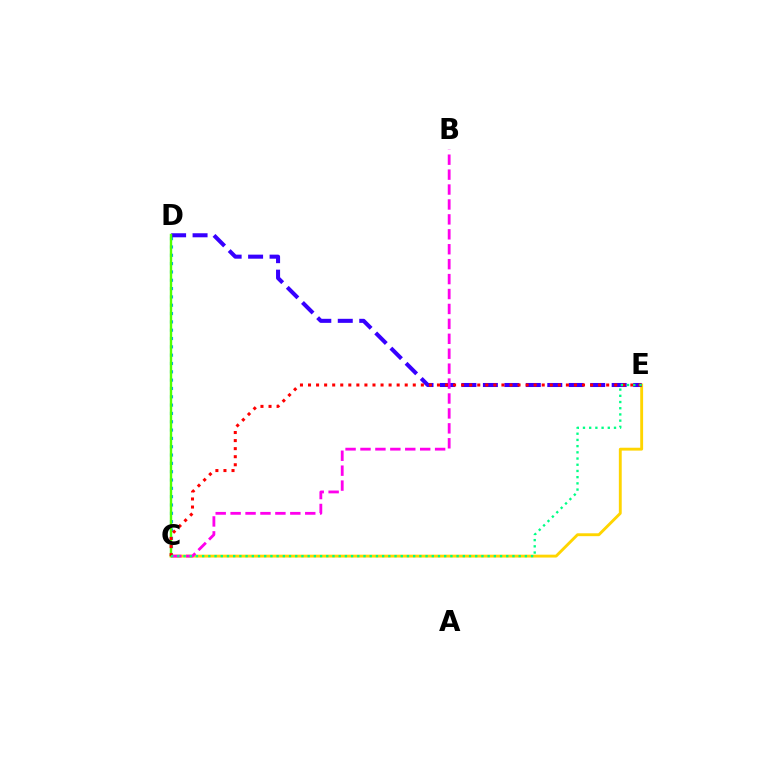{('C', 'D'): [{'color': '#009eff', 'line_style': 'dotted', 'thickness': 2.26}, {'color': '#4fff00', 'line_style': 'solid', 'thickness': 1.73}], ('C', 'E'): [{'color': '#ffd500', 'line_style': 'solid', 'thickness': 2.07}, {'color': '#ff0000', 'line_style': 'dotted', 'thickness': 2.19}, {'color': '#00ff86', 'line_style': 'dotted', 'thickness': 1.69}], ('D', 'E'): [{'color': '#3700ff', 'line_style': 'dashed', 'thickness': 2.92}], ('B', 'C'): [{'color': '#ff00ed', 'line_style': 'dashed', 'thickness': 2.03}]}